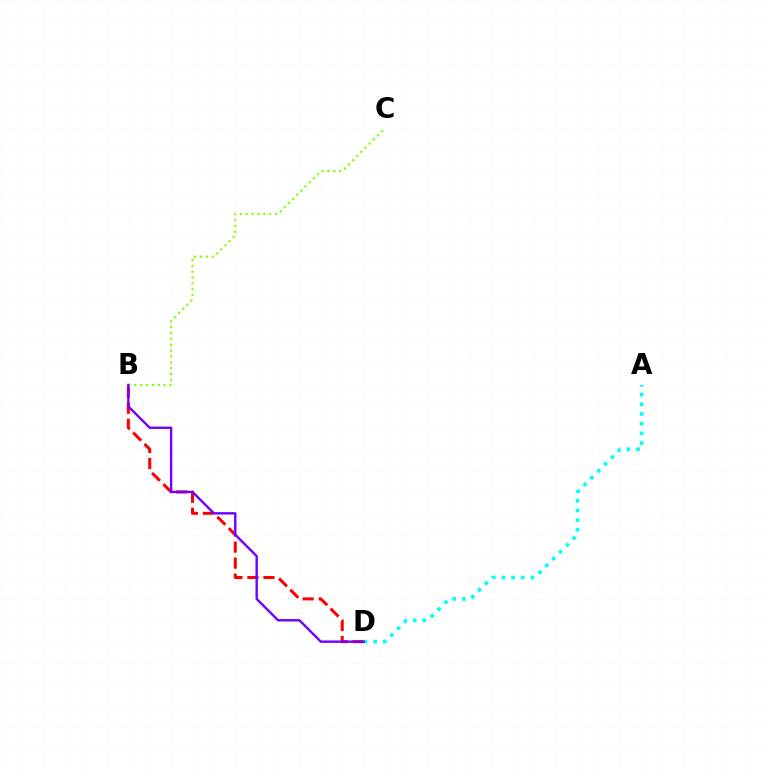{('B', 'D'): [{'color': '#ff0000', 'line_style': 'dashed', 'thickness': 2.18}, {'color': '#7200ff', 'line_style': 'solid', 'thickness': 1.73}], ('A', 'D'): [{'color': '#00fff6', 'line_style': 'dotted', 'thickness': 2.63}], ('B', 'C'): [{'color': '#84ff00', 'line_style': 'dotted', 'thickness': 1.59}]}